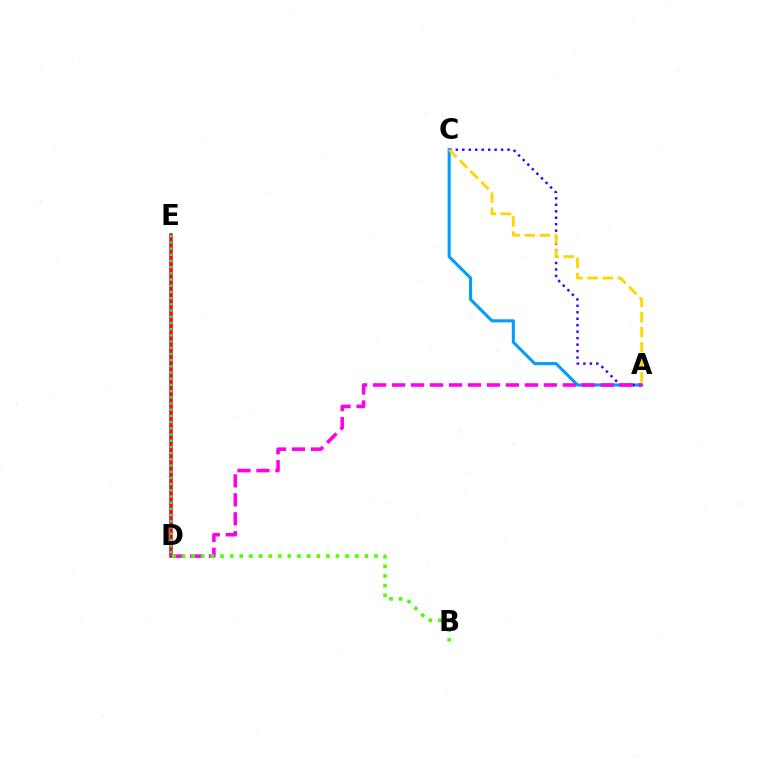{('A', 'C'): [{'color': '#009eff', 'line_style': 'solid', 'thickness': 2.22}, {'color': '#3700ff', 'line_style': 'dotted', 'thickness': 1.76}, {'color': '#ffd500', 'line_style': 'dashed', 'thickness': 2.05}], ('D', 'E'): [{'color': '#ff0000', 'line_style': 'solid', 'thickness': 2.52}, {'color': '#00ff86', 'line_style': 'dotted', 'thickness': 1.68}], ('A', 'D'): [{'color': '#ff00ed', 'line_style': 'dashed', 'thickness': 2.58}], ('B', 'D'): [{'color': '#4fff00', 'line_style': 'dotted', 'thickness': 2.62}]}